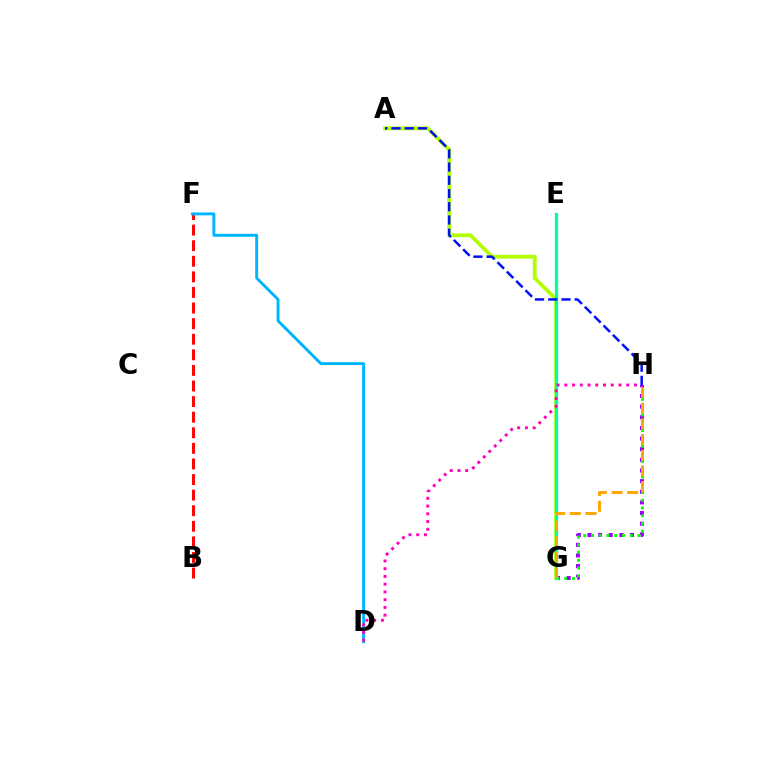{('G', 'H'): [{'color': '#9b00ff', 'line_style': 'dotted', 'thickness': 2.89}, {'color': '#08ff00', 'line_style': 'dotted', 'thickness': 2.11}, {'color': '#ffa500', 'line_style': 'dashed', 'thickness': 2.13}], ('A', 'G'): [{'color': '#b3ff00', 'line_style': 'solid', 'thickness': 2.71}], ('B', 'F'): [{'color': '#ff0000', 'line_style': 'dashed', 'thickness': 2.12}], ('E', 'G'): [{'color': '#00ff9d', 'line_style': 'solid', 'thickness': 2.35}], ('D', 'F'): [{'color': '#00b5ff', 'line_style': 'solid', 'thickness': 2.1}], ('A', 'H'): [{'color': '#0010ff', 'line_style': 'dashed', 'thickness': 1.8}], ('D', 'H'): [{'color': '#ff00bd', 'line_style': 'dotted', 'thickness': 2.1}]}